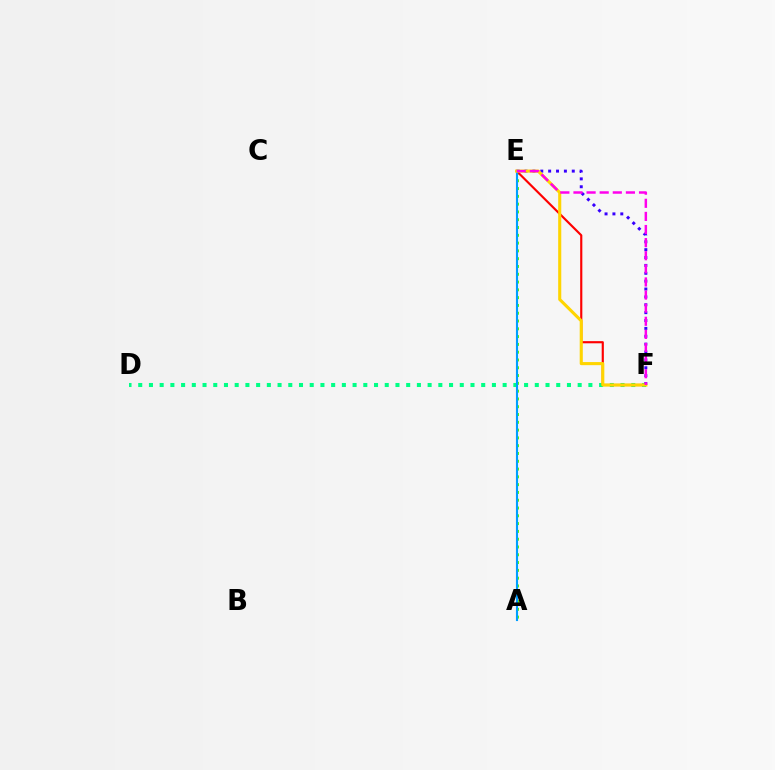{('D', 'F'): [{'color': '#00ff86', 'line_style': 'dotted', 'thickness': 2.91}], ('E', 'F'): [{'color': '#3700ff', 'line_style': 'dotted', 'thickness': 2.14}, {'color': '#ff0000', 'line_style': 'solid', 'thickness': 1.55}, {'color': '#ffd500', 'line_style': 'solid', 'thickness': 2.23}, {'color': '#ff00ed', 'line_style': 'dashed', 'thickness': 1.78}], ('A', 'E'): [{'color': '#4fff00', 'line_style': 'dotted', 'thickness': 2.12}, {'color': '#009eff', 'line_style': 'solid', 'thickness': 1.53}]}